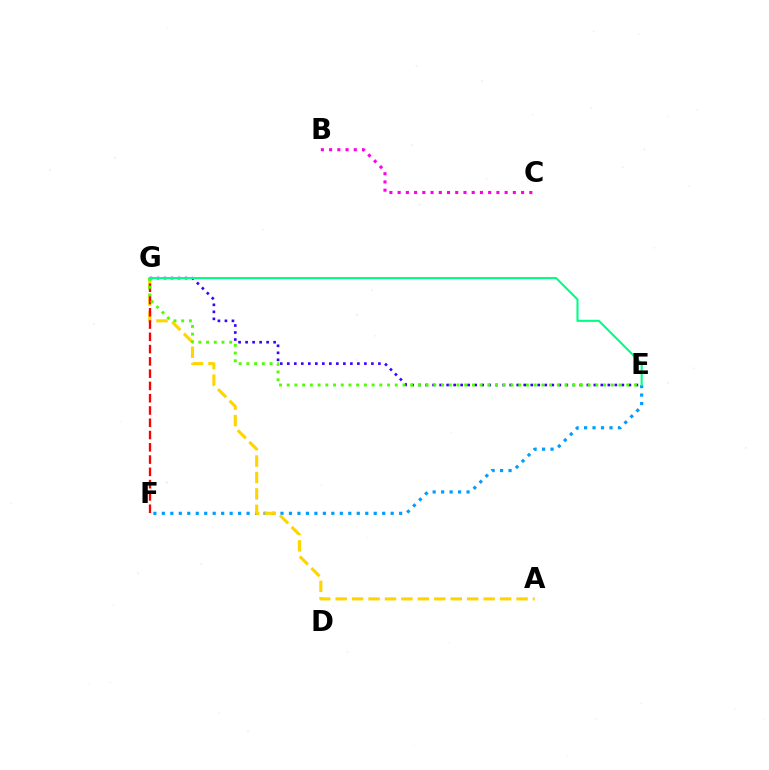{('E', 'G'): [{'color': '#3700ff', 'line_style': 'dotted', 'thickness': 1.9}, {'color': '#4fff00', 'line_style': 'dotted', 'thickness': 2.1}, {'color': '#00ff86', 'line_style': 'solid', 'thickness': 1.52}], ('E', 'F'): [{'color': '#009eff', 'line_style': 'dotted', 'thickness': 2.3}], ('A', 'G'): [{'color': '#ffd500', 'line_style': 'dashed', 'thickness': 2.23}], ('F', 'G'): [{'color': '#ff0000', 'line_style': 'dashed', 'thickness': 1.67}], ('B', 'C'): [{'color': '#ff00ed', 'line_style': 'dotted', 'thickness': 2.24}]}